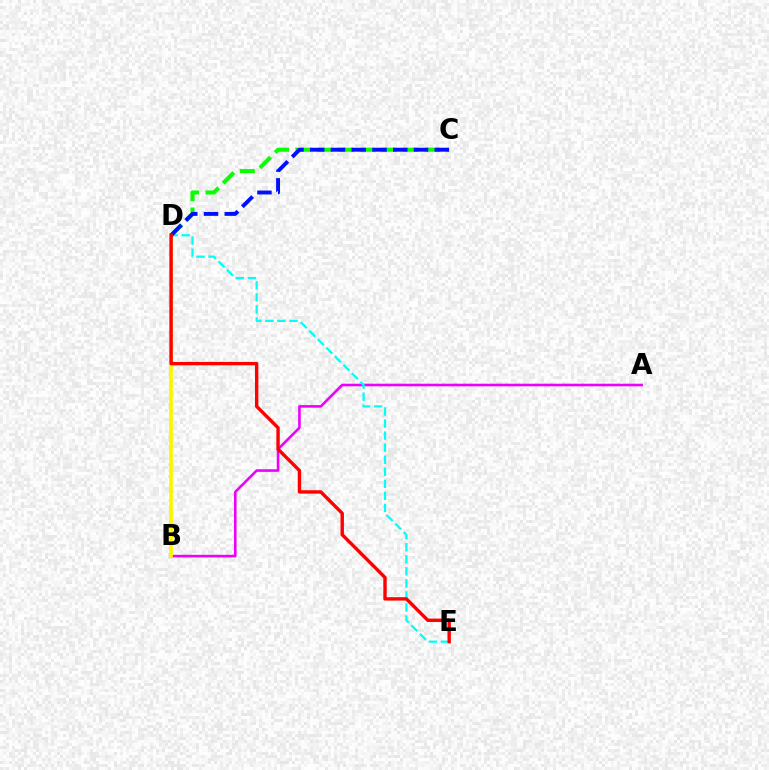{('A', 'B'): [{'color': '#ee00ff', 'line_style': 'solid', 'thickness': 1.88}], ('D', 'E'): [{'color': '#00fff6', 'line_style': 'dashed', 'thickness': 1.64}, {'color': '#ff0000', 'line_style': 'solid', 'thickness': 2.44}], ('C', 'D'): [{'color': '#08ff00', 'line_style': 'dashed', 'thickness': 2.93}, {'color': '#0010ff', 'line_style': 'dashed', 'thickness': 2.82}], ('B', 'D'): [{'color': '#fcf500', 'line_style': 'solid', 'thickness': 2.67}]}